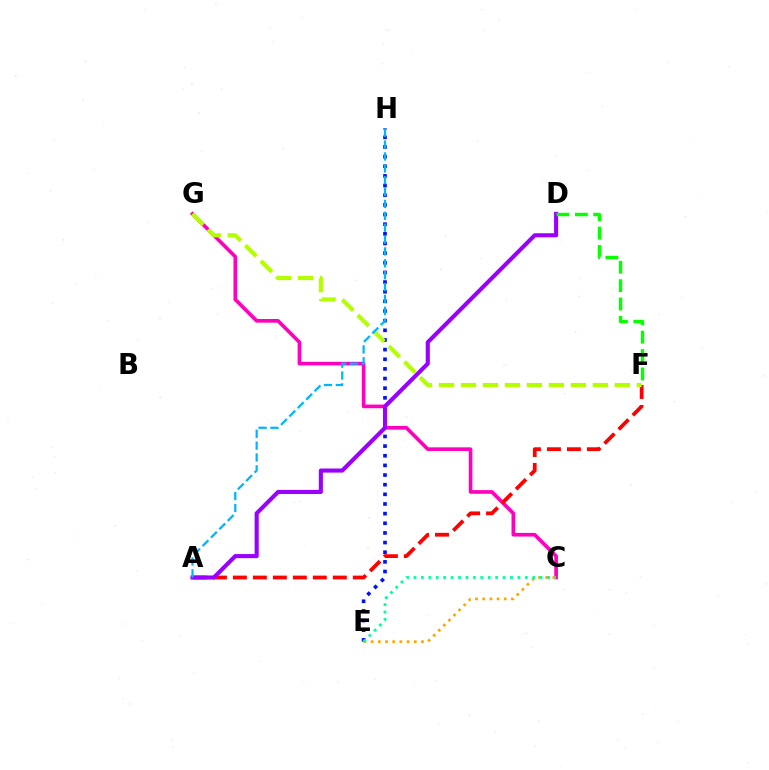{('E', 'H'): [{'color': '#0010ff', 'line_style': 'dotted', 'thickness': 2.62}], ('C', 'G'): [{'color': '#ff00bd', 'line_style': 'solid', 'thickness': 2.63}], ('A', 'F'): [{'color': '#ff0000', 'line_style': 'dashed', 'thickness': 2.71}], ('C', 'E'): [{'color': '#ffa500', 'line_style': 'dotted', 'thickness': 1.95}, {'color': '#00ff9d', 'line_style': 'dotted', 'thickness': 2.02}], ('A', 'D'): [{'color': '#9b00ff', 'line_style': 'solid', 'thickness': 2.96}], ('F', 'G'): [{'color': '#b3ff00', 'line_style': 'dashed', 'thickness': 2.99}], ('D', 'F'): [{'color': '#08ff00', 'line_style': 'dashed', 'thickness': 2.5}], ('A', 'H'): [{'color': '#00b5ff', 'line_style': 'dashed', 'thickness': 1.61}]}